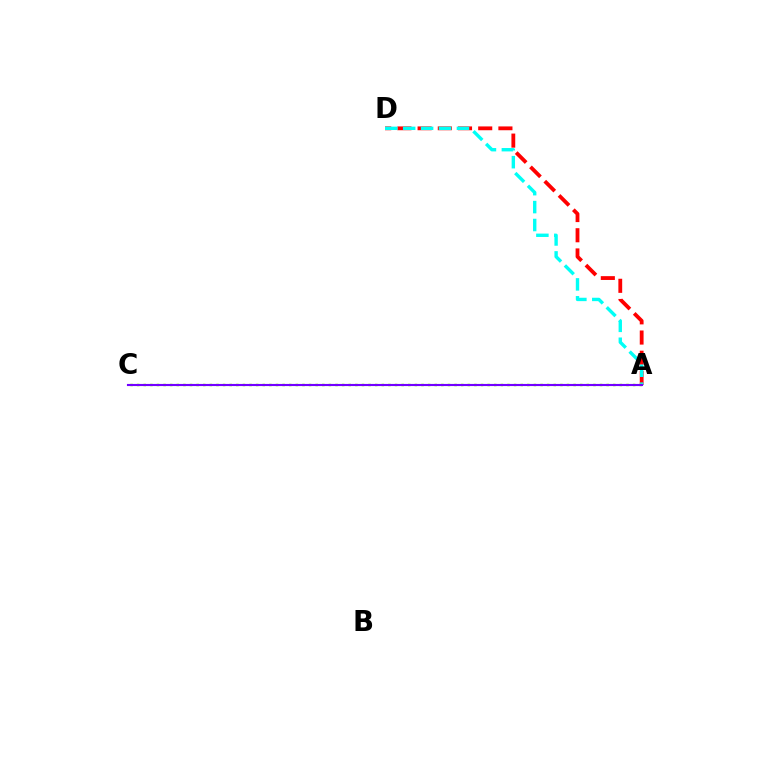{('A', 'D'): [{'color': '#ff0000', 'line_style': 'dashed', 'thickness': 2.74}, {'color': '#00fff6', 'line_style': 'dashed', 'thickness': 2.43}], ('A', 'C'): [{'color': '#84ff00', 'line_style': 'dotted', 'thickness': 1.8}, {'color': '#7200ff', 'line_style': 'solid', 'thickness': 1.53}]}